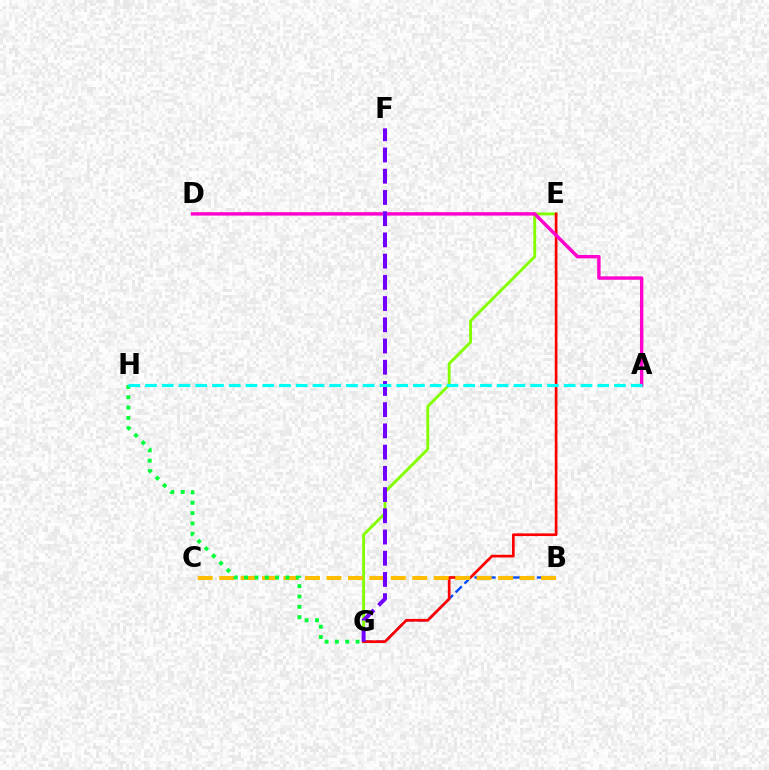{('E', 'G'): [{'color': '#84ff00', 'line_style': 'solid', 'thickness': 2.08}, {'color': '#ff0000', 'line_style': 'solid', 'thickness': 1.95}], ('B', 'G'): [{'color': '#004bff', 'line_style': 'dashed', 'thickness': 1.7}], ('A', 'D'): [{'color': '#ff00cf', 'line_style': 'solid', 'thickness': 2.44}], ('B', 'C'): [{'color': '#ffbd00', 'line_style': 'dashed', 'thickness': 2.91}], ('F', 'G'): [{'color': '#7200ff', 'line_style': 'dashed', 'thickness': 2.88}], ('G', 'H'): [{'color': '#00ff39', 'line_style': 'dotted', 'thickness': 2.81}], ('A', 'H'): [{'color': '#00fff6', 'line_style': 'dashed', 'thickness': 2.28}]}